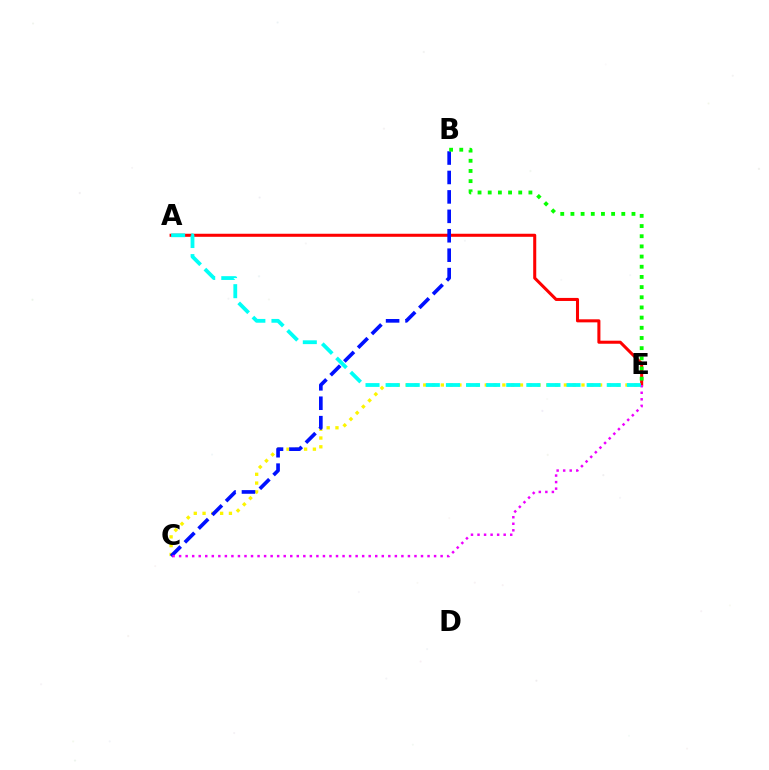{('C', 'E'): [{'color': '#fcf500', 'line_style': 'dotted', 'thickness': 2.39}, {'color': '#ee00ff', 'line_style': 'dotted', 'thickness': 1.78}], ('A', 'E'): [{'color': '#ff0000', 'line_style': 'solid', 'thickness': 2.19}, {'color': '#00fff6', 'line_style': 'dashed', 'thickness': 2.73}], ('B', 'C'): [{'color': '#0010ff', 'line_style': 'dashed', 'thickness': 2.64}], ('B', 'E'): [{'color': '#08ff00', 'line_style': 'dotted', 'thickness': 2.76}]}